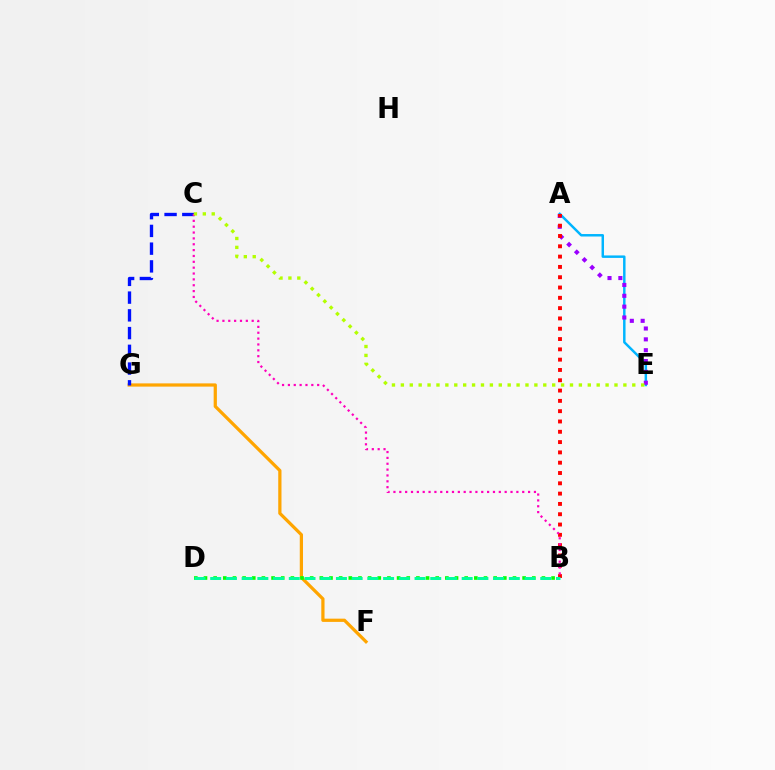{('F', 'G'): [{'color': '#ffa500', 'line_style': 'solid', 'thickness': 2.33}], ('A', 'E'): [{'color': '#00b5ff', 'line_style': 'solid', 'thickness': 1.78}, {'color': '#9b00ff', 'line_style': 'dotted', 'thickness': 2.95}], ('B', 'D'): [{'color': '#08ff00', 'line_style': 'dotted', 'thickness': 2.62}, {'color': '#00ff9d', 'line_style': 'dashed', 'thickness': 2.14}], ('A', 'B'): [{'color': '#ff0000', 'line_style': 'dotted', 'thickness': 2.8}], ('C', 'G'): [{'color': '#0010ff', 'line_style': 'dashed', 'thickness': 2.41}], ('B', 'C'): [{'color': '#ff00bd', 'line_style': 'dotted', 'thickness': 1.59}], ('C', 'E'): [{'color': '#b3ff00', 'line_style': 'dotted', 'thickness': 2.42}]}